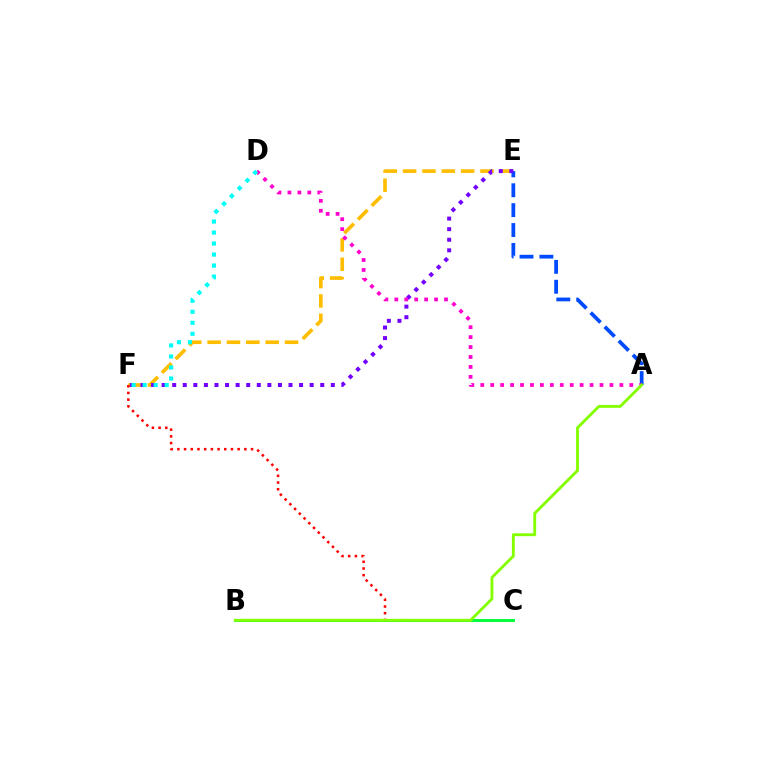{('E', 'F'): [{'color': '#ffbd00', 'line_style': 'dashed', 'thickness': 2.63}, {'color': '#7200ff', 'line_style': 'dotted', 'thickness': 2.87}], ('A', 'E'): [{'color': '#004bff', 'line_style': 'dashed', 'thickness': 2.7}], ('A', 'D'): [{'color': '#ff00cf', 'line_style': 'dotted', 'thickness': 2.7}], ('C', 'F'): [{'color': '#ff0000', 'line_style': 'dotted', 'thickness': 1.82}], ('B', 'C'): [{'color': '#00ff39', 'line_style': 'solid', 'thickness': 2.11}], ('A', 'B'): [{'color': '#84ff00', 'line_style': 'solid', 'thickness': 2.06}], ('D', 'F'): [{'color': '#00fff6', 'line_style': 'dotted', 'thickness': 2.99}]}